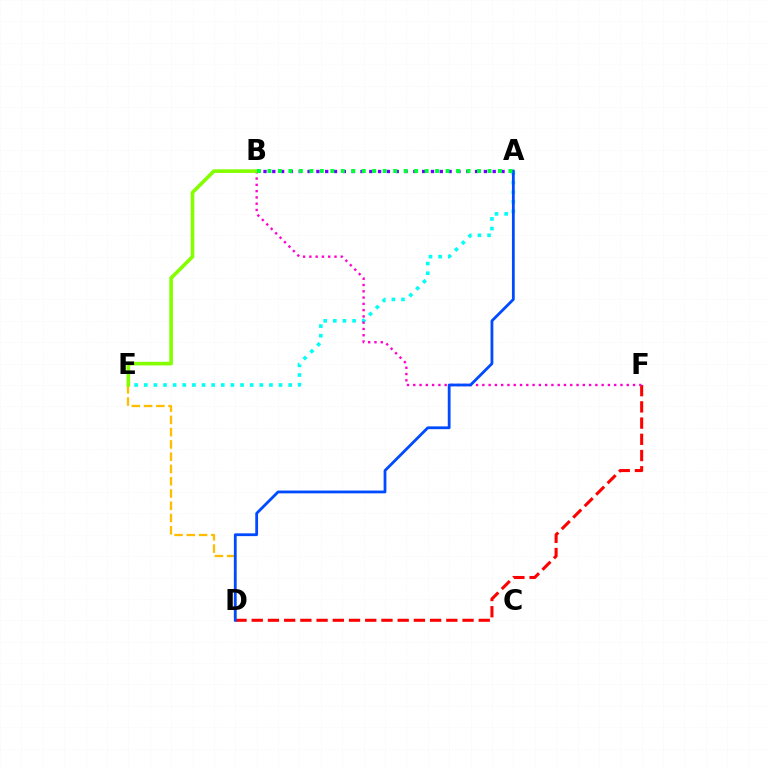{('A', 'B'): [{'color': '#7200ff', 'line_style': 'dotted', 'thickness': 2.4}, {'color': '#00ff39', 'line_style': 'dotted', 'thickness': 2.85}], ('D', 'E'): [{'color': '#ffbd00', 'line_style': 'dashed', 'thickness': 1.67}], ('A', 'E'): [{'color': '#00fff6', 'line_style': 'dotted', 'thickness': 2.62}], ('D', 'F'): [{'color': '#ff0000', 'line_style': 'dashed', 'thickness': 2.2}], ('B', 'F'): [{'color': '#ff00cf', 'line_style': 'dotted', 'thickness': 1.71}], ('B', 'E'): [{'color': '#84ff00', 'line_style': 'solid', 'thickness': 2.61}], ('A', 'D'): [{'color': '#004bff', 'line_style': 'solid', 'thickness': 2.01}]}